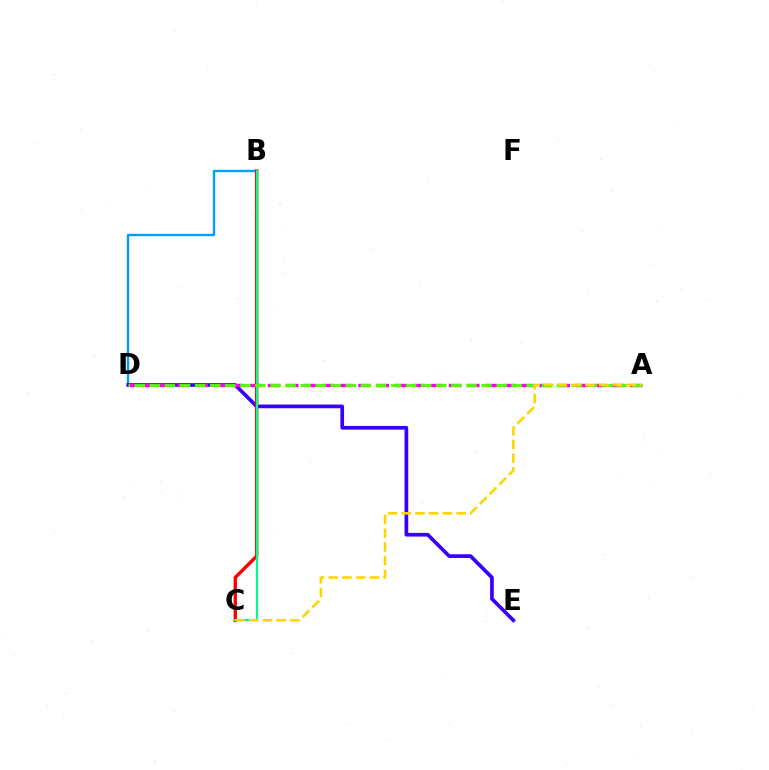{('B', 'D'): [{'color': '#009eff', 'line_style': 'solid', 'thickness': 1.71}], ('D', 'E'): [{'color': '#3700ff', 'line_style': 'solid', 'thickness': 2.66}], ('A', 'D'): [{'color': '#ff00ed', 'line_style': 'dashed', 'thickness': 2.46}, {'color': '#4fff00', 'line_style': 'dashed', 'thickness': 2.05}], ('B', 'C'): [{'color': '#ff0000', 'line_style': 'solid', 'thickness': 2.44}, {'color': '#00ff86', 'line_style': 'solid', 'thickness': 1.59}], ('A', 'C'): [{'color': '#ffd500', 'line_style': 'dashed', 'thickness': 1.86}]}